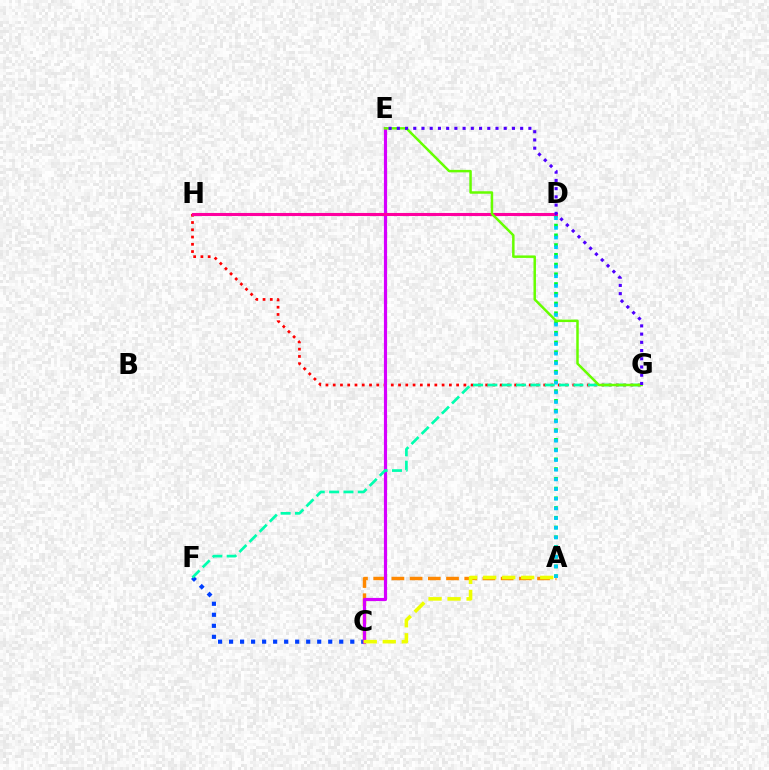{('A', 'D'): [{'color': '#00ff27', 'line_style': 'dotted', 'thickness': 2.65}, {'color': '#00c7ff', 'line_style': 'dotted', 'thickness': 2.63}], ('G', 'H'): [{'color': '#ff0000', 'line_style': 'dotted', 'thickness': 1.97}], ('C', 'F'): [{'color': '#003fff', 'line_style': 'dotted', 'thickness': 2.99}], ('A', 'C'): [{'color': '#ff8800', 'line_style': 'dashed', 'thickness': 2.47}, {'color': '#eeff00', 'line_style': 'dashed', 'thickness': 2.58}], ('C', 'E'): [{'color': '#d600ff', 'line_style': 'solid', 'thickness': 2.28}], ('D', 'H'): [{'color': '#ff00a0', 'line_style': 'solid', 'thickness': 2.21}], ('F', 'G'): [{'color': '#00ffaf', 'line_style': 'dashed', 'thickness': 1.95}], ('E', 'G'): [{'color': '#66ff00', 'line_style': 'solid', 'thickness': 1.79}, {'color': '#4f00ff', 'line_style': 'dotted', 'thickness': 2.23}]}